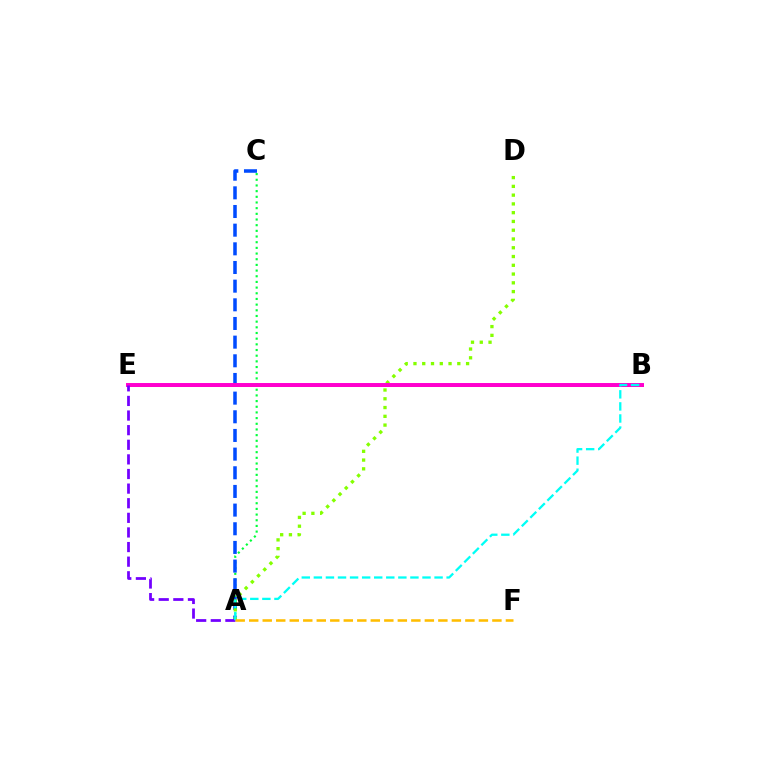{('A', 'C'): [{'color': '#00ff39', 'line_style': 'dotted', 'thickness': 1.54}, {'color': '#004bff', 'line_style': 'dashed', 'thickness': 2.54}], ('B', 'E'): [{'color': '#ff0000', 'line_style': 'solid', 'thickness': 2.02}, {'color': '#ff00cf', 'line_style': 'solid', 'thickness': 2.85}], ('A', 'D'): [{'color': '#84ff00', 'line_style': 'dotted', 'thickness': 2.38}], ('A', 'E'): [{'color': '#7200ff', 'line_style': 'dashed', 'thickness': 1.99}], ('A', 'B'): [{'color': '#00fff6', 'line_style': 'dashed', 'thickness': 1.64}], ('A', 'F'): [{'color': '#ffbd00', 'line_style': 'dashed', 'thickness': 1.84}]}